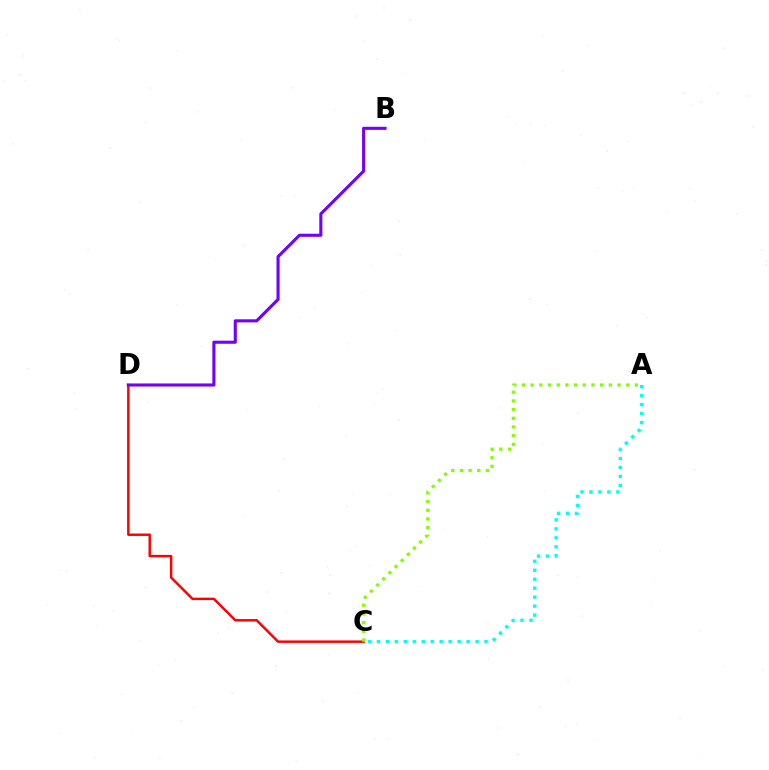{('C', 'D'): [{'color': '#ff0000', 'line_style': 'solid', 'thickness': 1.77}], ('B', 'D'): [{'color': '#7200ff', 'line_style': 'solid', 'thickness': 2.23}], ('A', 'C'): [{'color': '#00fff6', 'line_style': 'dotted', 'thickness': 2.44}, {'color': '#84ff00', 'line_style': 'dotted', 'thickness': 2.36}]}